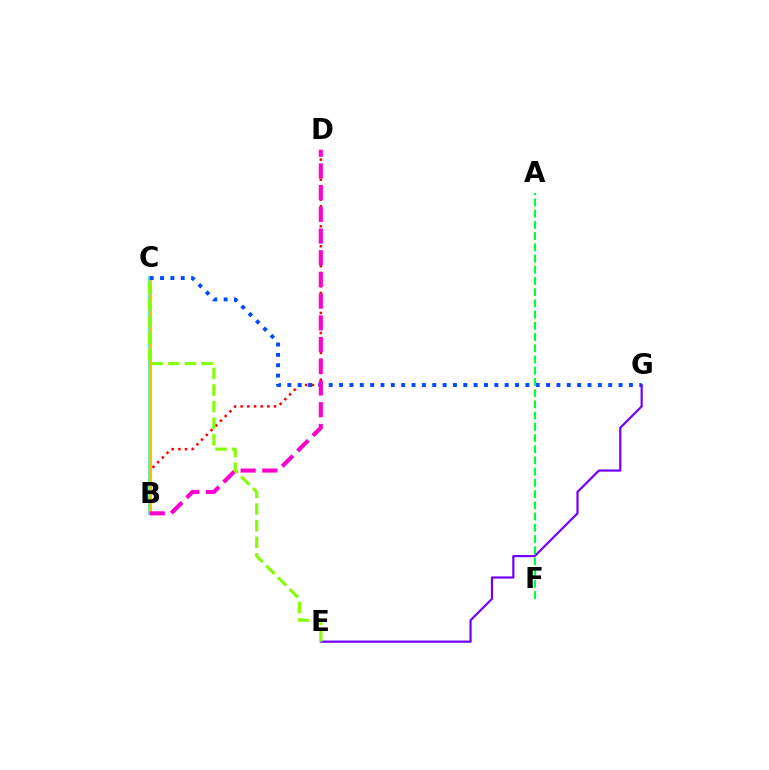{('B', 'D'): [{'color': '#ff0000', 'line_style': 'dotted', 'thickness': 1.81}, {'color': '#ff00cf', 'line_style': 'dashed', 'thickness': 2.95}], ('B', 'C'): [{'color': '#00fff6', 'line_style': 'solid', 'thickness': 2.62}, {'color': '#ffbd00', 'line_style': 'solid', 'thickness': 1.79}], ('C', 'G'): [{'color': '#004bff', 'line_style': 'dotted', 'thickness': 2.81}], ('E', 'G'): [{'color': '#7200ff', 'line_style': 'solid', 'thickness': 1.59}], ('A', 'F'): [{'color': '#00ff39', 'line_style': 'dashed', 'thickness': 1.52}], ('C', 'E'): [{'color': '#84ff00', 'line_style': 'dashed', 'thickness': 2.25}]}